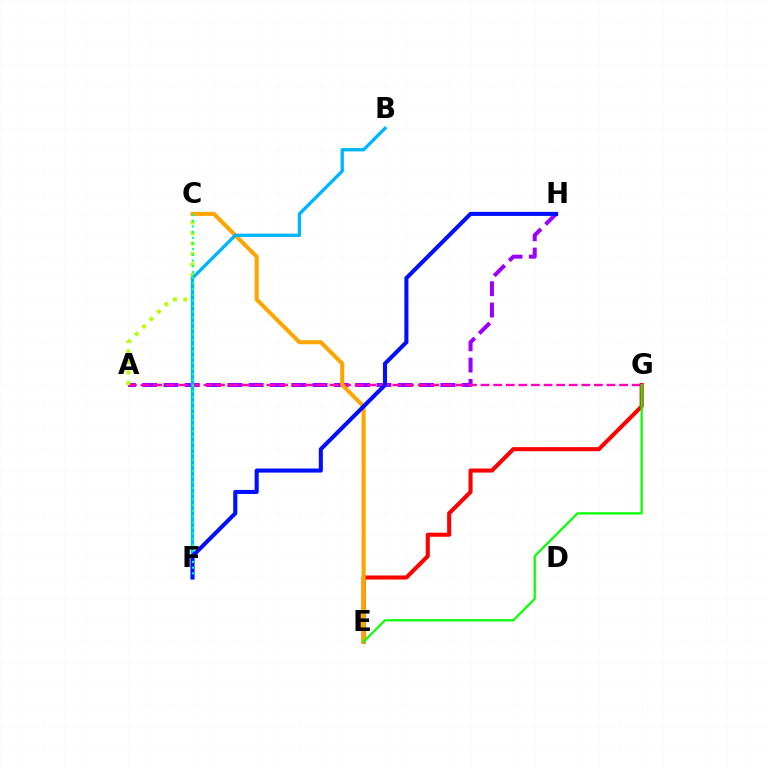{('A', 'H'): [{'color': '#9b00ff', 'line_style': 'dashed', 'thickness': 2.89}], ('E', 'G'): [{'color': '#ff0000', 'line_style': 'solid', 'thickness': 2.93}, {'color': '#08ff00', 'line_style': 'solid', 'thickness': 1.6}], ('A', 'G'): [{'color': '#ff00bd', 'line_style': 'dashed', 'thickness': 1.71}], ('C', 'E'): [{'color': '#ffa500', 'line_style': 'solid', 'thickness': 2.93}], ('A', 'C'): [{'color': '#b3ff00', 'line_style': 'dotted', 'thickness': 2.86}], ('B', 'F'): [{'color': '#00b5ff', 'line_style': 'solid', 'thickness': 2.4}], ('F', 'H'): [{'color': '#0010ff', 'line_style': 'solid', 'thickness': 2.94}], ('C', 'F'): [{'color': '#00ff9d', 'line_style': 'dotted', 'thickness': 1.55}]}